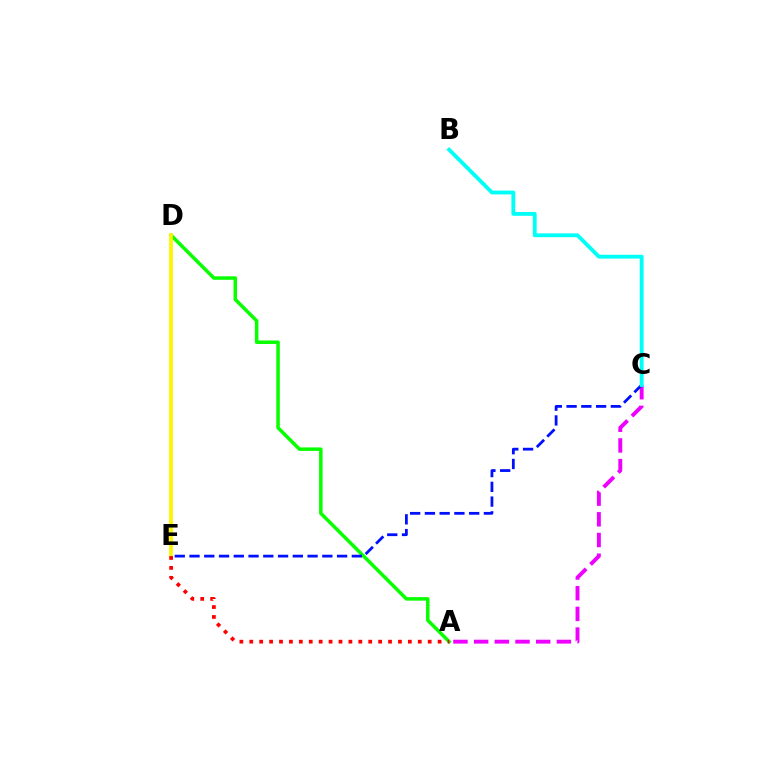{('A', 'C'): [{'color': '#ee00ff', 'line_style': 'dashed', 'thickness': 2.81}], ('A', 'D'): [{'color': '#08ff00', 'line_style': 'solid', 'thickness': 2.52}], ('D', 'E'): [{'color': '#fcf500', 'line_style': 'solid', 'thickness': 2.7}], ('C', 'E'): [{'color': '#0010ff', 'line_style': 'dashed', 'thickness': 2.0}], ('B', 'C'): [{'color': '#00fff6', 'line_style': 'solid', 'thickness': 2.77}], ('A', 'E'): [{'color': '#ff0000', 'line_style': 'dotted', 'thickness': 2.69}]}